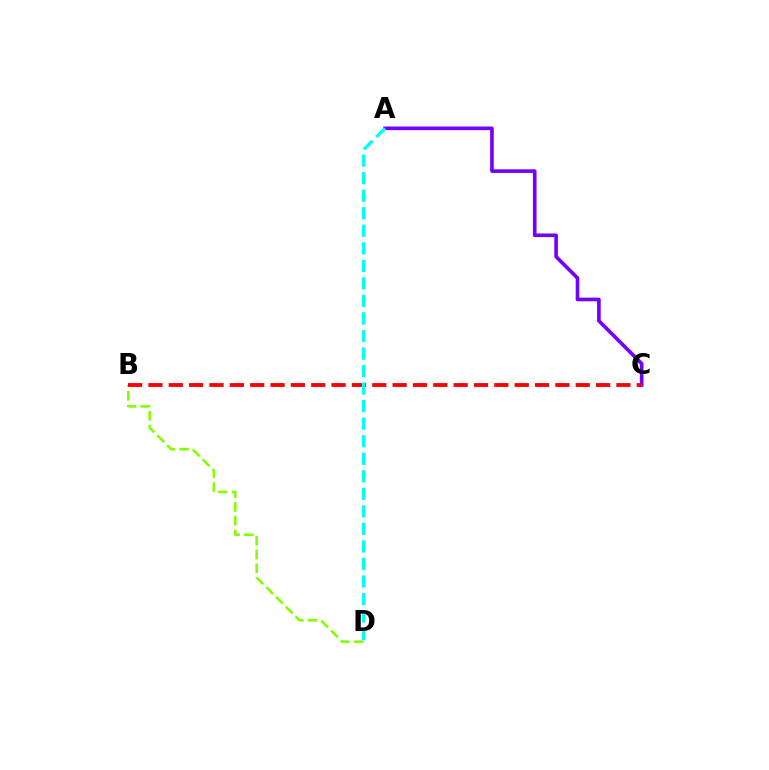{('B', 'D'): [{'color': '#84ff00', 'line_style': 'dashed', 'thickness': 1.87}], ('A', 'C'): [{'color': '#7200ff', 'line_style': 'solid', 'thickness': 2.62}], ('B', 'C'): [{'color': '#ff0000', 'line_style': 'dashed', 'thickness': 2.76}], ('A', 'D'): [{'color': '#00fff6', 'line_style': 'dashed', 'thickness': 2.38}]}